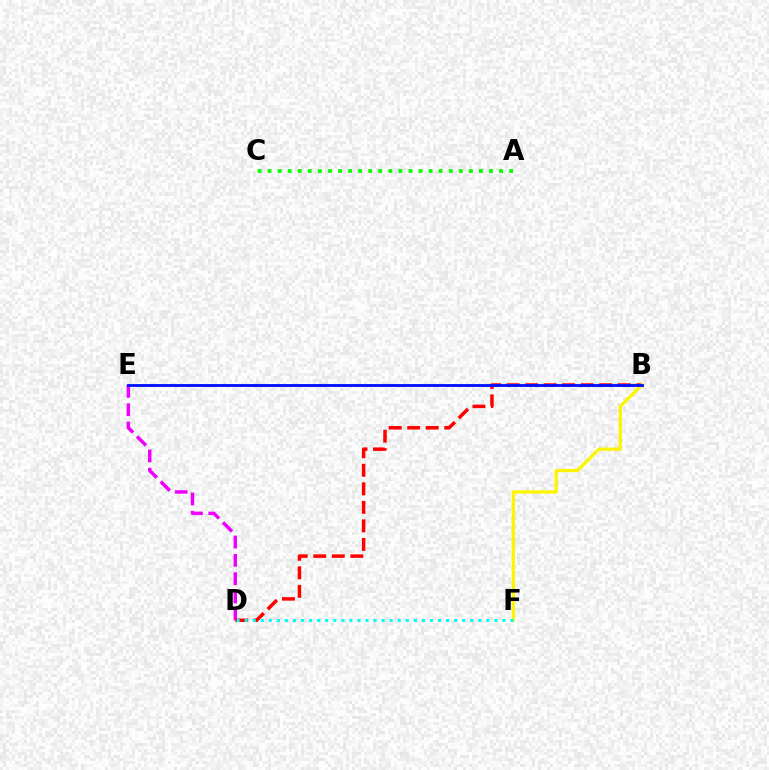{('A', 'C'): [{'color': '#08ff00', 'line_style': 'dotted', 'thickness': 2.73}], ('D', 'E'): [{'color': '#ee00ff', 'line_style': 'dashed', 'thickness': 2.49}], ('B', 'D'): [{'color': '#ff0000', 'line_style': 'dashed', 'thickness': 2.52}], ('B', 'F'): [{'color': '#fcf500', 'line_style': 'solid', 'thickness': 2.34}], ('B', 'E'): [{'color': '#0010ff', 'line_style': 'solid', 'thickness': 2.04}], ('D', 'F'): [{'color': '#00fff6', 'line_style': 'dotted', 'thickness': 2.19}]}